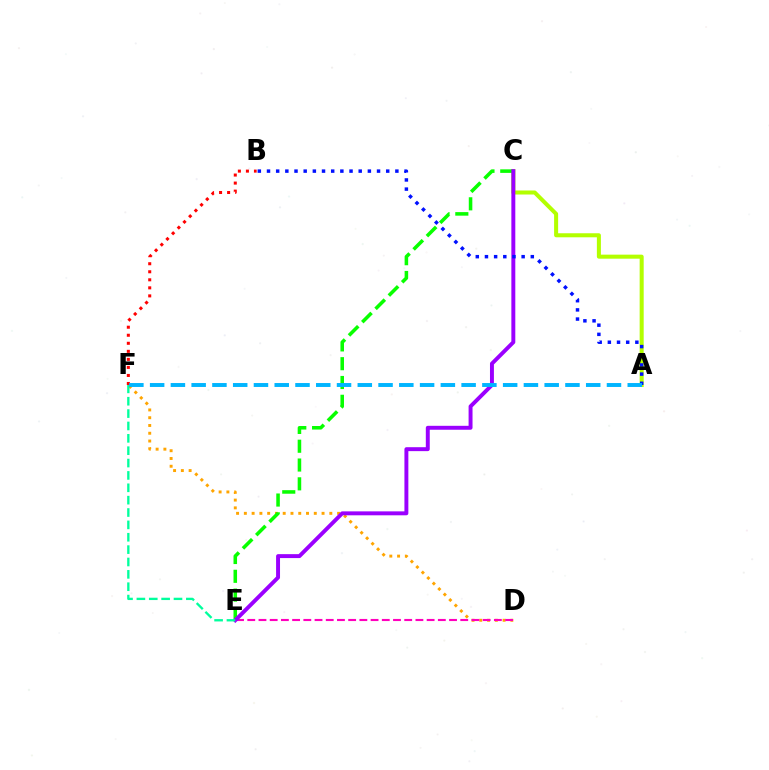{('D', 'F'): [{'color': '#ffa500', 'line_style': 'dotted', 'thickness': 2.11}], ('A', 'C'): [{'color': '#b3ff00', 'line_style': 'solid', 'thickness': 2.91}], ('D', 'E'): [{'color': '#ff00bd', 'line_style': 'dashed', 'thickness': 1.52}], ('C', 'E'): [{'color': '#08ff00', 'line_style': 'dashed', 'thickness': 2.55}, {'color': '#9b00ff', 'line_style': 'solid', 'thickness': 2.83}], ('B', 'F'): [{'color': '#ff0000', 'line_style': 'dotted', 'thickness': 2.18}], ('A', 'B'): [{'color': '#0010ff', 'line_style': 'dotted', 'thickness': 2.49}], ('E', 'F'): [{'color': '#00ff9d', 'line_style': 'dashed', 'thickness': 1.68}], ('A', 'F'): [{'color': '#00b5ff', 'line_style': 'dashed', 'thickness': 2.82}]}